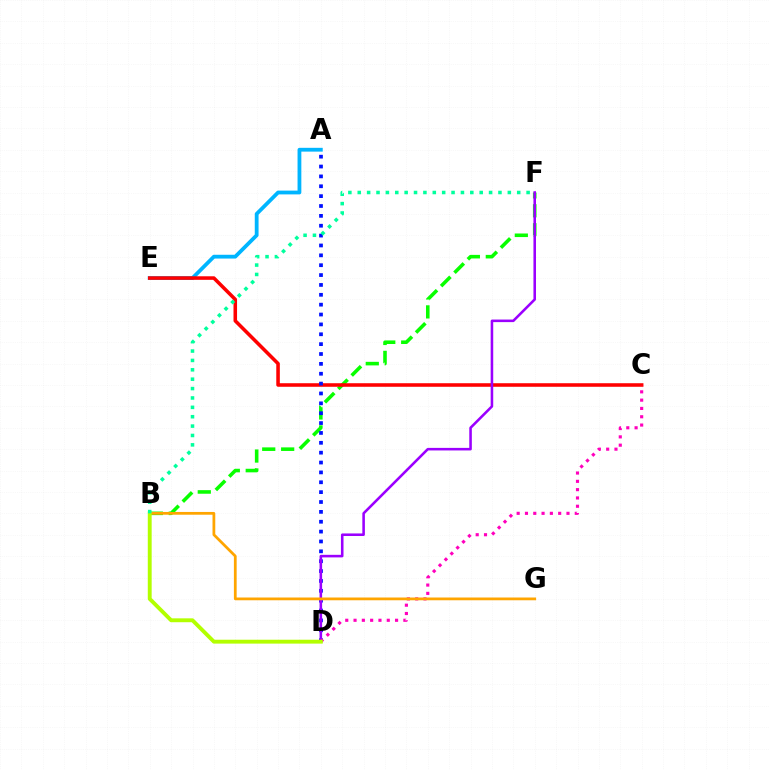{('B', 'F'): [{'color': '#08ff00', 'line_style': 'dashed', 'thickness': 2.57}, {'color': '#00ff9d', 'line_style': 'dotted', 'thickness': 2.55}], ('A', 'E'): [{'color': '#00b5ff', 'line_style': 'solid', 'thickness': 2.73}], ('C', 'E'): [{'color': '#ff0000', 'line_style': 'solid', 'thickness': 2.56}], ('A', 'D'): [{'color': '#0010ff', 'line_style': 'dotted', 'thickness': 2.68}], ('D', 'F'): [{'color': '#9b00ff', 'line_style': 'solid', 'thickness': 1.85}], ('C', 'D'): [{'color': '#ff00bd', 'line_style': 'dotted', 'thickness': 2.26}], ('B', 'G'): [{'color': '#ffa500', 'line_style': 'solid', 'thickness': 1.99}], ('B', 'D'): [{'color': '#b3ff00', 'line_style': 'solid', 'thickness': 2.8}]}